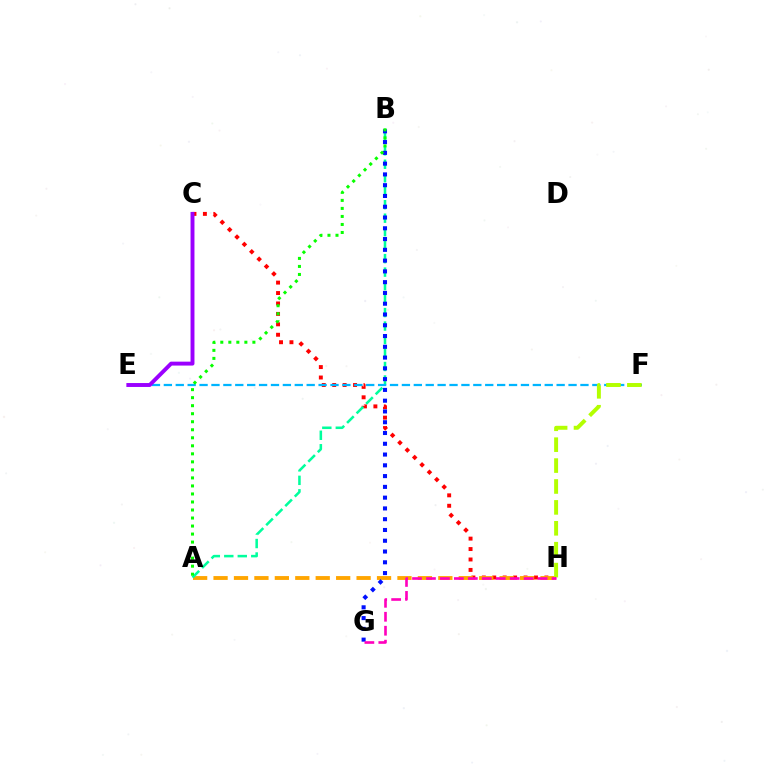{('C', 'H'): [{'color': '#ff0000', 'line_style': 'dotted', 'thickness': 2.83}], ('A', 'H'): [{'color': '#ffa500', 'line_style': 'dashed', 'thickness': 2.78}], ('A', 'B'): [{'color': '#00ff9d', 'line_style': 'dashed', 'thickness': 1.83}, {'color': '#08ff00', 'line_style': 'dotted', 'thickness': 2.18}], ('B', 'G'): [{'color': '#0010ff', 'line_style': 'dotted', 'thickness': 2.93}], ('E', 'F'): [{'color': '#00b5ff', 'line_style': 'dashed', 'thickness': 1.62}], ('F', 'H'): [{'color': '#b3ff00', 'line_style': 'dashed', 'thickness': 2.84}], ('C', 'E'): [{'color': '#9b00ff', 'line_style': 'solid', 'thickness': 2.82}], ('G', 'H'): [{'color': '#ff00bd', 'line_style': 'dashed', 'thickness': 1.9}]}